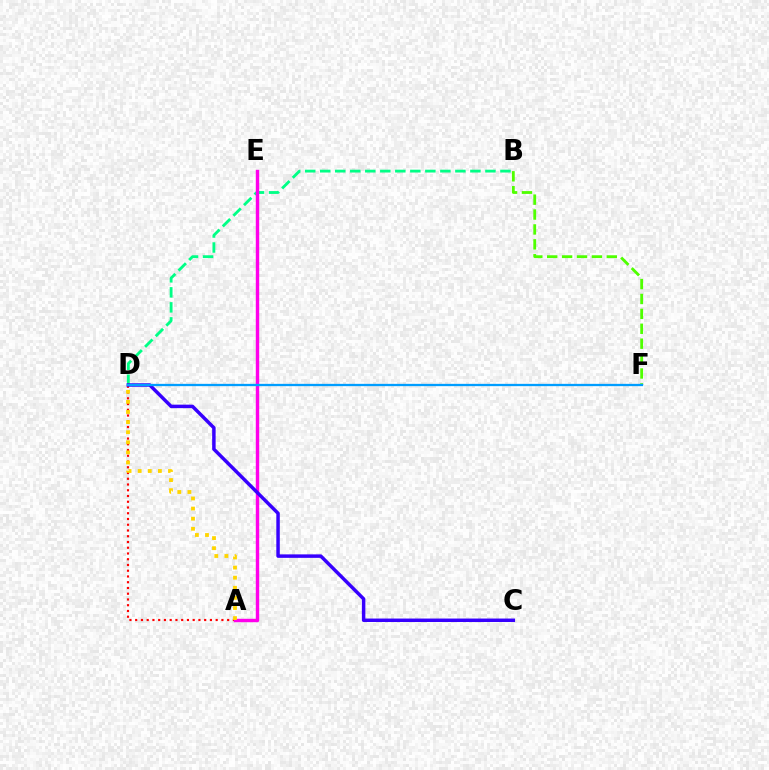{('B', 'F'): [{'color': '#4fff00', 'line_style': 'dashed', 'thickness': 2.02}], ('A', 'D'): [{'color': '#ff0000', 'line_style': 'dotted', 'thickness': 1.56}, {'color': '#ffd500', 'line_style': 'dotted', 'thickness': 2.74}], ('B', 'D'): [{'color': '#00ff86', 'line_style': 'dashed', 'thickness': 2.04}], ('A', 'E'): [{'color': '#ff00ed', 'line_style': 'solid', 'thickness': 2.46}], ('C', 'D'): [{'color': '#3700ff', 'line_style': 'solid', 'thickness': 2.5}], ('D', 'F'): [{'color': '#009eff', 'line_style': 'solid', 'thickness': 1.66}]}